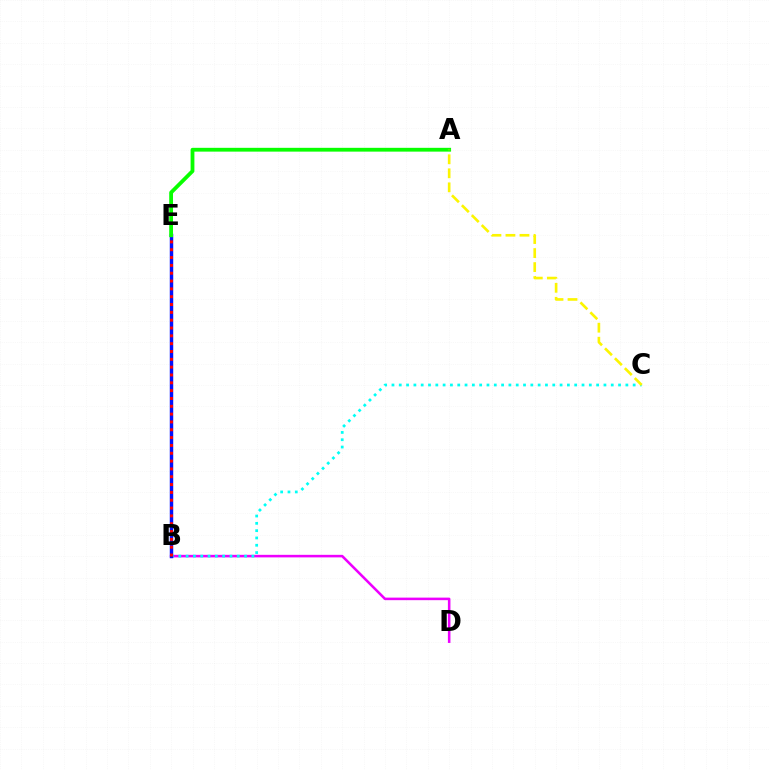{('B', 'D'): [{'color': '#ee00ff', 'line_style': 'solid', 'thickness': 1.84}], ('B', 'C'): [{'color': '#00fff6', 'line_style': 'dotted', 'thickness': 1.99}], ('B', 'E'): [{'color': '#0010ff', 'line_style': 'solid', 'thickness': 2.49}, {'color': '#ff0000', 'line_style': 'dotted', 'thickness': 2.13}], ('A', 'E'): [{'color': '#08ff00', 'line_style': 'solid', 'thickness': 2.73}], ('A', 'C'): [{'color': '#fcf500', 'line_style': 'dashed', 'thickness': 1.91}]}